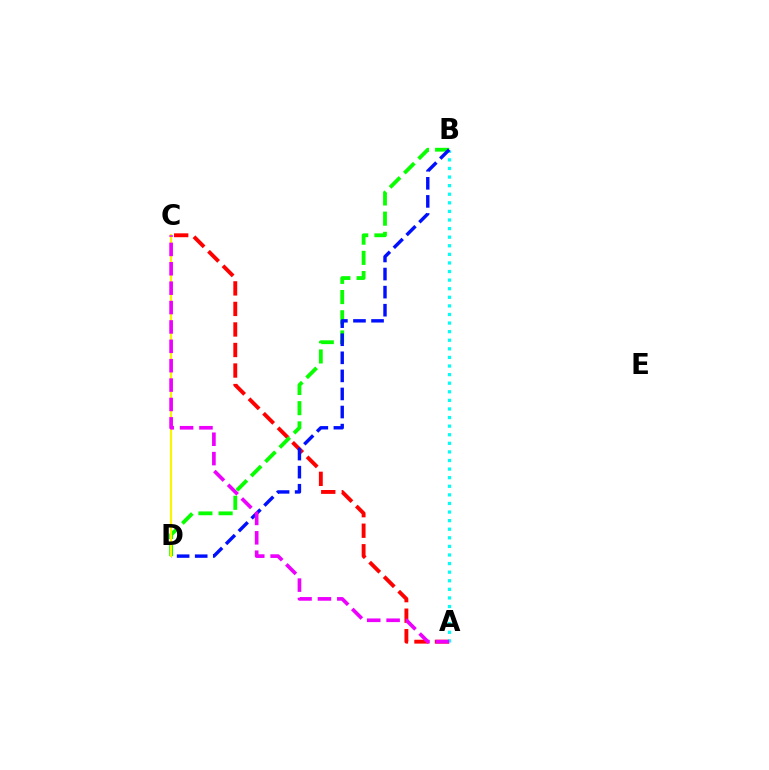{('A', 'C'): [{'color': '#ff0000', 'line_style': 'dashed', 'thickness': 2.79}, {'color': '#ee00ff', 'line_style': 'dashed', 'thickness': 2.63}], ('A', 'B'): [{'color': '#00fff6', 'line_style': 'dotted', 'thickness': 2.33}], ('B', 'D'): [{'color': '#08ff00', 'line_style': 'dashed', 'thickness': 2.74}, {'color': '#0010ff', 'line_style': 'dashed', 'thickness': 2.46}], ('C', 'D'): [{'color': '#fcf500', 'line_style': 'solid', 'thickness': 1.53}]}